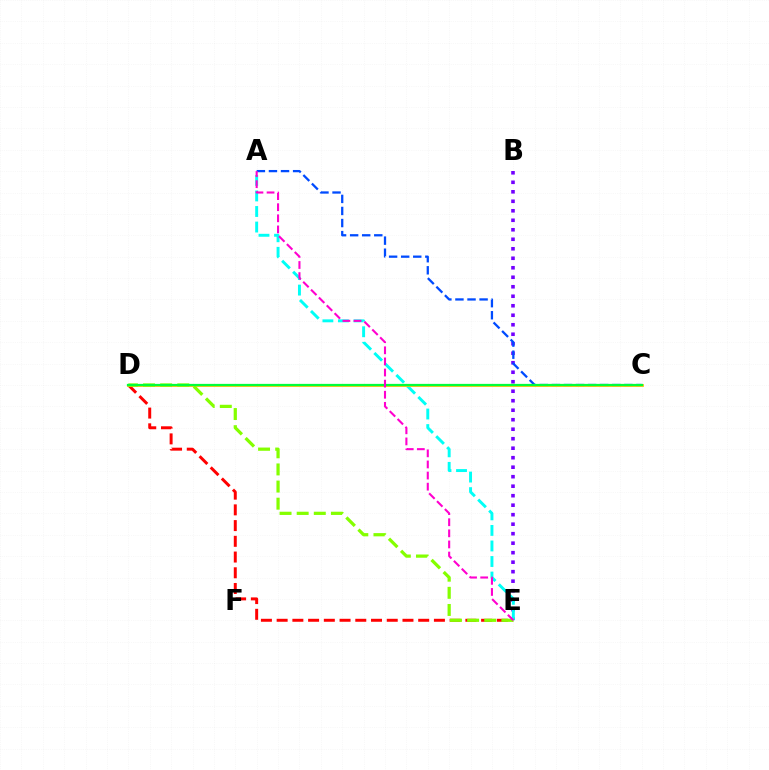{('B', 'E'): [{'color': '#7200ff', 'line_style': 'dotted', 'thickness': 2.58}], ('D', 'E'): [{'color': '#ff0000', 'line_style': 'dashed', 'thickness': 2.14}, {'color': '#84ff00', 'line_style': 'dashed', 'thickness': 2.33}], ('A', 'E'): [{'color': '#00fff6', 'line_style': 'dashed', 'thickness': 2.11}, {'color': '#ff00cf', 'line_style': 'dashed', 'thickness': 1.51}], ('A', 'C'): [{'color': '#004bff', 'line_style': 'dashed', 'thickness': 1.64}], ('C', 'D'): [{'color': '#ffbd00', 'line_style': 'solid', 'thickness': 1.97}, {'color': '#00ff39', 'line_style': 'solid', 'thickness': 1.61}]}